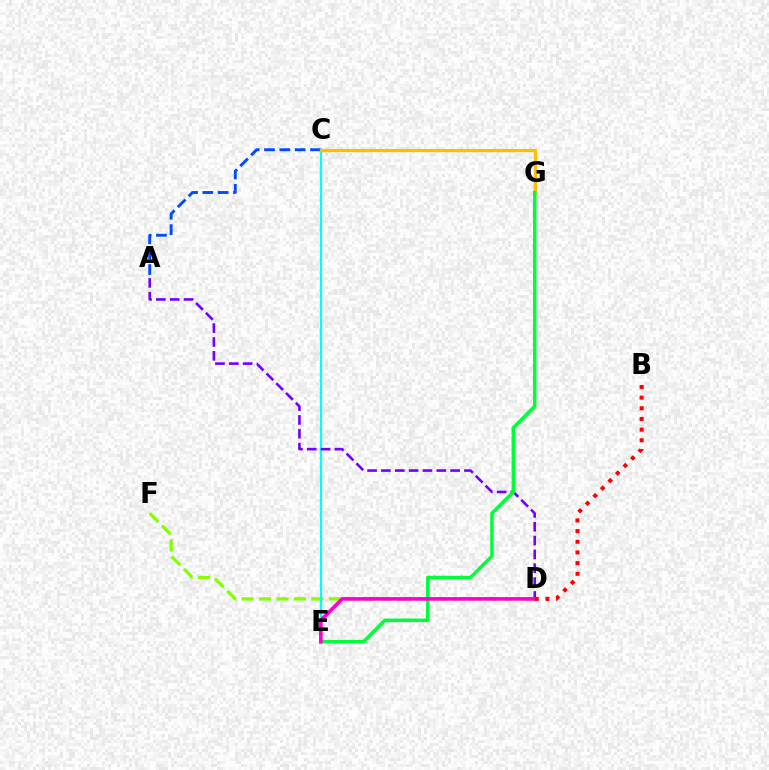{('D', 'F'): [{'color': '#84ff00', 'line_style': 'dashed', 'thickness': 2.37}], ('C', 'E'): [{'color': '#00fff6', 'line_style': 'solid', 'thickness': 1.58}], ('A', 'C'): [{'color': '#004bff', 'line_style': 'dashed', 'thickness': 2.08}], ('C', 'G'): [{'color': '#ffbd00', 'line_style': 'solid', 'thickness': 2.35}], ('A', 'D'): [{'color': '#7200ff', 'line_style': 'dashed', 'thickness': 1.88}], ('E', 'G'): [{'color': '#00ff39', 'line_style': 'solid', 'thickness': 2.52}], ('D', 'E'): [{'color': '#ff00cf', 'line_style': 'solid', 'thickness': 2.61}], ('B', 'D'): [{'color': '#ff0000', 'line_style': 'dotted', 'thickness': 2.9}]}